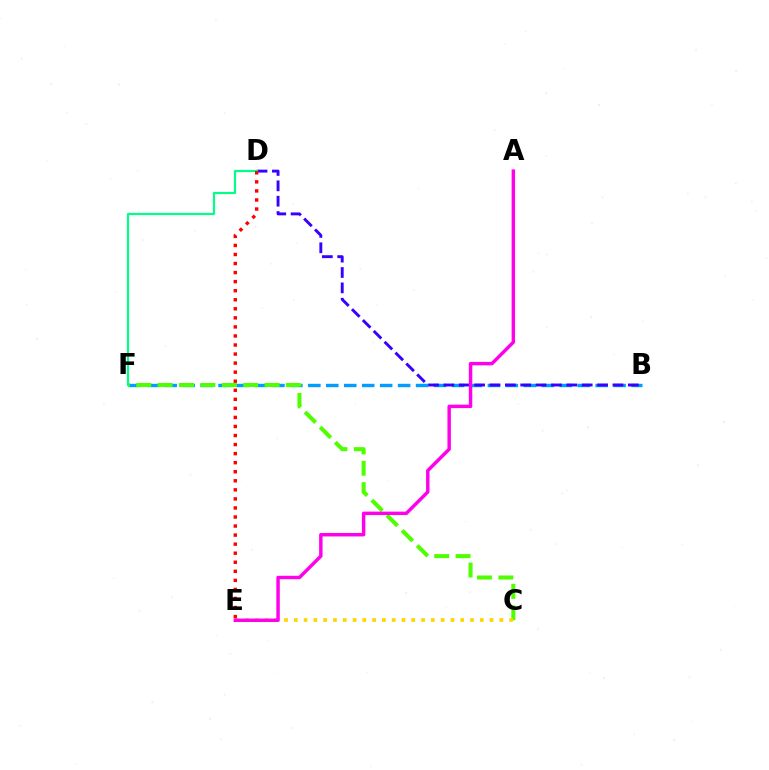{('B', 'F'): [{'color': '#009eff', 'line_style': 'dashed', 'thickness': 2.44}], ('C', 'F'): [{'color': '#4fff00', 'line_style': 'dashed', 'thickness': 2.91}], ('C', 'E'): [{'color': '#ffd500', 'line_style': 'dotted', 'thickness': 2.66}], ('B', 'D'): [{'color': '#3700ff', 'line_style': 'dashed', 'thickness': 2.09}], ('D', 'F'): [{'color': '#00ff86', 'line_style': 'solid', 'thickness': 1.57}], ('A', 'E'): [{'color': '#ff00ed', 'line_style': 'solid', 'thickness': 2.48}], ('D', 'E'): [{'color': '#ff0000', 'line_style': 'dotted', 'thickness': 2.46}]}